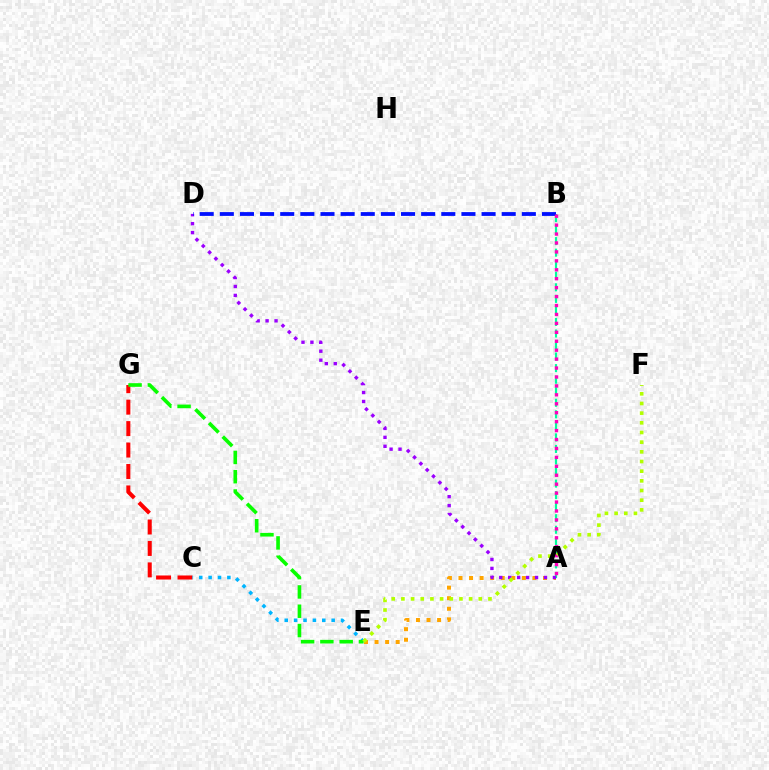{('C', 'G'): [{'color': '#ff0000', 'line_style': 'dashed', 'thickness': 2.91}], ('C', 'E'): [{'color': '#00b5ff', 'line_style': 'dotted', 'thickness': 2.55}], ('A', 'B'): [{'color': '#00ff9d', 'line_style': 'dashed', 'thickness': 1.57}, {'color': '#ff00bd', 'line_style': 'dotted', 'thickness': 2.43}], ('A', 'E'): [{'color': '#ffa500', 'line_style': 'dotted', 'thickness': 2.87}], ('E', 'G'): [{'color': '#08ff00', 'line_style': 'dashed', 'thickness': 2.62}], ('A', 'D'): [{'color': '#9b00ff', 'line_style': 'dotted', 'thickness': 2.43}], ('B', 'D'): [{'color': '#0010ff', 'line_style': 'dashed', 'thickness': 2.74}], ('E', 'F'): [{'color': '#b3ff00', 'line_style': 'dotted', 'thickness': 2.63}]}